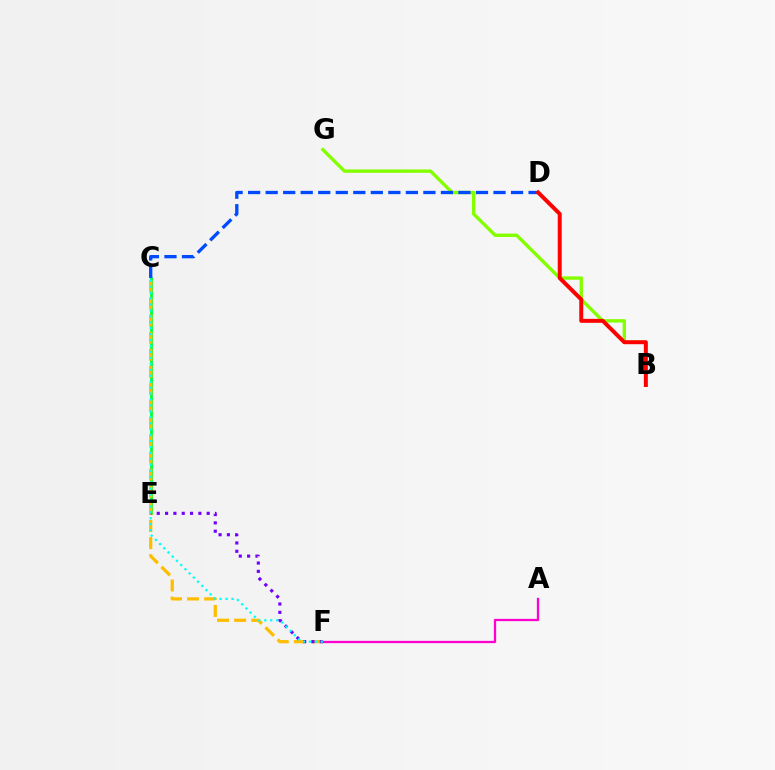{('C', 'E'): [{'color': '#00ff39', 'line_style': 'solid', 'thickness': 2.02}], ('C', 'F'): [{'color': '#ffbd00', 'line_style': 'dashed', 'thickness': 2.33}, {'color': '#00fff6', 'line_style': 'dotted', 'thickness': 1.61}], ('A', 'F'): [{'color': '#ff00cf', 'line_style': 'solid', 'thickness': 1.65}], ('E', 'F'): [{'color': '#7200ff', 'line_style': 'dotted', 'thickness': 2.26}], ('B', 'G'): [{'color': '#84ff00', 'line_style': 'solid', 'thickness': 2.42}], ('C', 'D'): [{'color': '#004bff', 'line_style': 'dashed', 'thickness': 2.38}], ('B', 'D'): [{'color': '#ff0000', 'line_style': 'solid', 'thickness': 2.85}]}